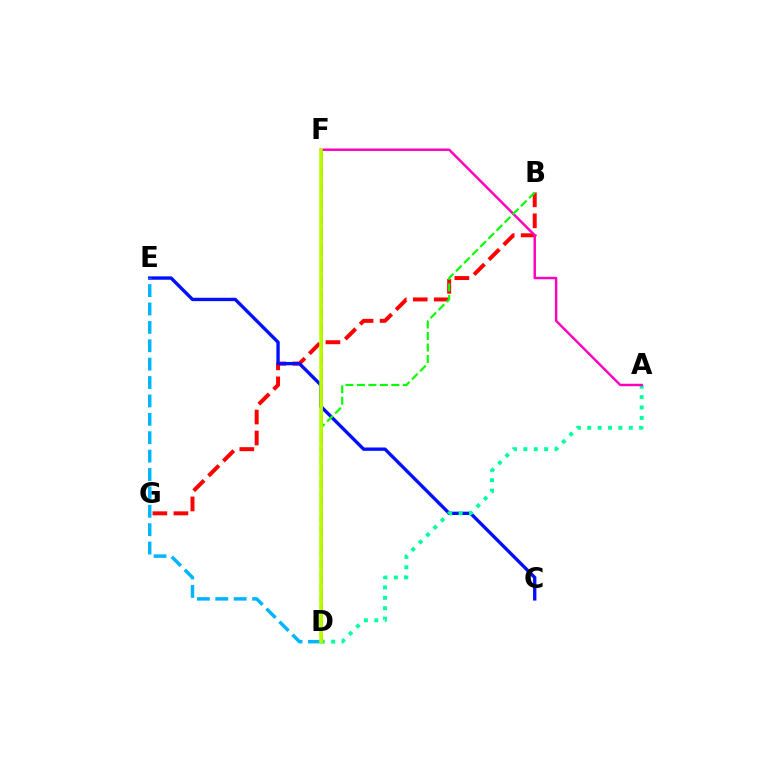{('B', 'G'): [{'color': '#ff0000', 'line_style': 'dashed', 'thickness': 2.85}], ('C', 'E'): [{'color': '#0010ff', 'line_style': 'solid', 'thickness': 2.42}], ('A', 'D'): [{'color': '#00ff9d', 'line_style': 'dotted', 'thickness': 2.82}], ('D', 'F'): [{'color': '#9b00ff', 'line_style': 'dashed', 'thickness': 2.13}, {'color': '#ffa500', 'line_style': 'solid', 'thickness': 1.91}, {'color': '#b3ff00', 'line_style': 'solid', 'thickness': 2.52}], ('A', 'F'): [{'color': '#ff00bd', 'line_style': 'solid', 'thickness': 1.77}], ('D', 'E'): [{'color': '#00b5ff', 'line_style': 'dashed', 'thickness': 2.5}], ('B', 'D'): [{'color': '#08ff00', 'line_style': 'dashed', 'thickness': 1.56}]}